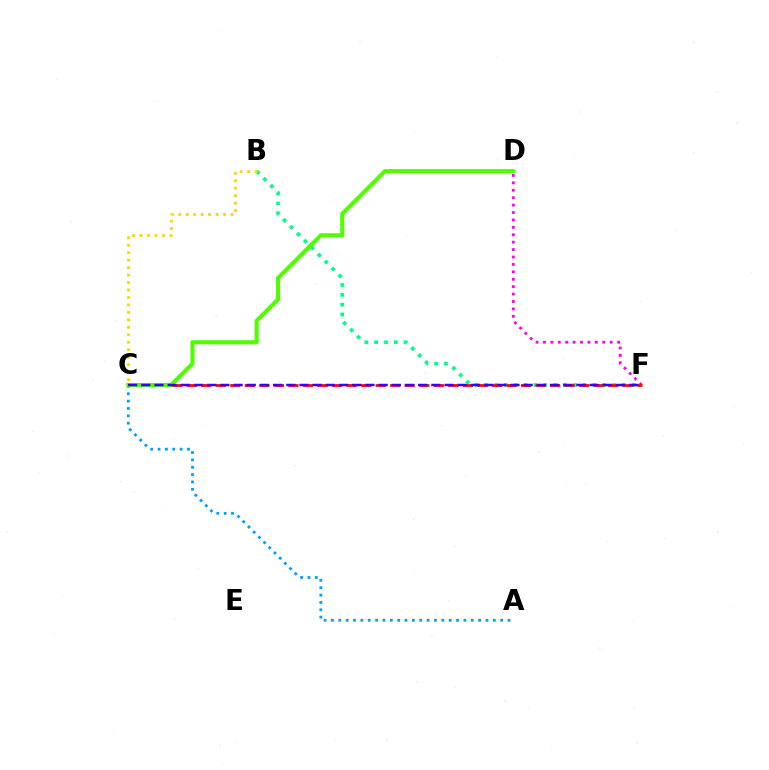{('B', 'F'): [{'color': '#00ff86', 'line_style': 'dotted', 'thickness': 2.67}], ('D', 'F'): [{'color': '#ff00ed', 'line_style': 'dotted', 'thickness': 2.01}], ('B', 'C'): [{'color': '#ffd500', 'line_style': 'dotted', 'thickness': 2.03}], ('A', 'C'): [{'color': '#009eff', 'line_style': 'dotted', 'thickness': 2.0}], ('C', 'F'): [{'color': '#ff0000', 'line_style': 'dashed', 'thickness': 1.97}, {'color': '#3700ff', 'line_style': 'dashed', 'thickness': 1.79}], ('C', 'D'): [{'color': '#4fff00', 'line_style': 'solid', 'thickness': 2.93}]}